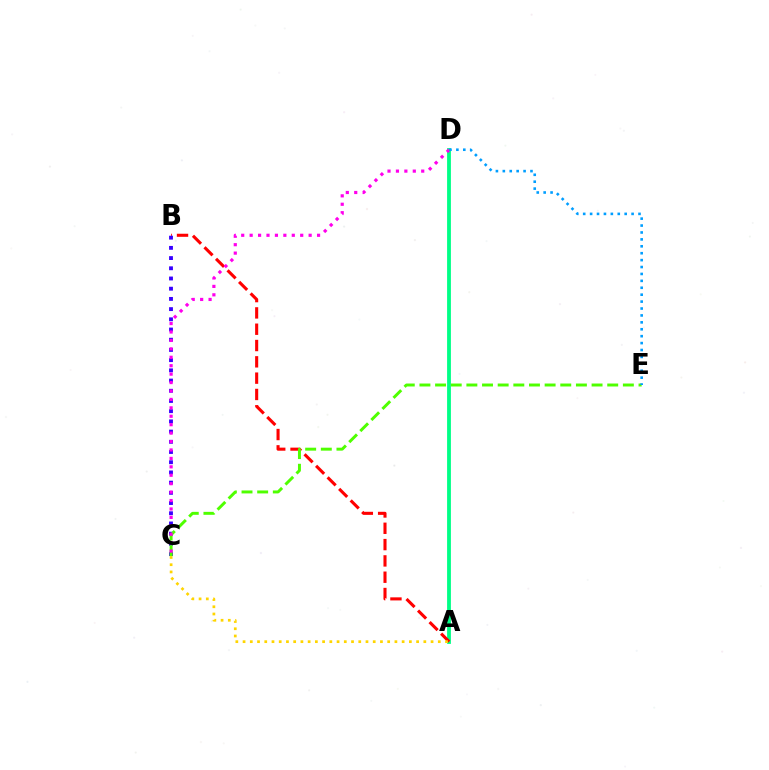{('A', 'D'): [{'color': '#00ff86', 'line_style': 'solid', 'thickness': 2.75}], ('A', 'B'): [{'color': '#ff0000', 'line_style': 'dashed', 'thickness': 2.22}], ('B', 'C'): [{'color': '#3700ff', 'line_style': 'dotted', 'thickness': 2.77}], ('C', 'E'): [{'color': '#4fff00', 'line_style': 'dashed', 'thickness': 2.13}], ('C', 'D'): [{'color': '#ff00ed', 'line_style': 'dotted', 'thickness': 2.29}], ('A', 'C'): [{'color': '#ffd500', 'line_style': 'dotted', 'thickness': 1.96}], ('D', 'E'): [{'color': '#009eff', 'line_style': 'dotted', 'thickness': 1.88}]}